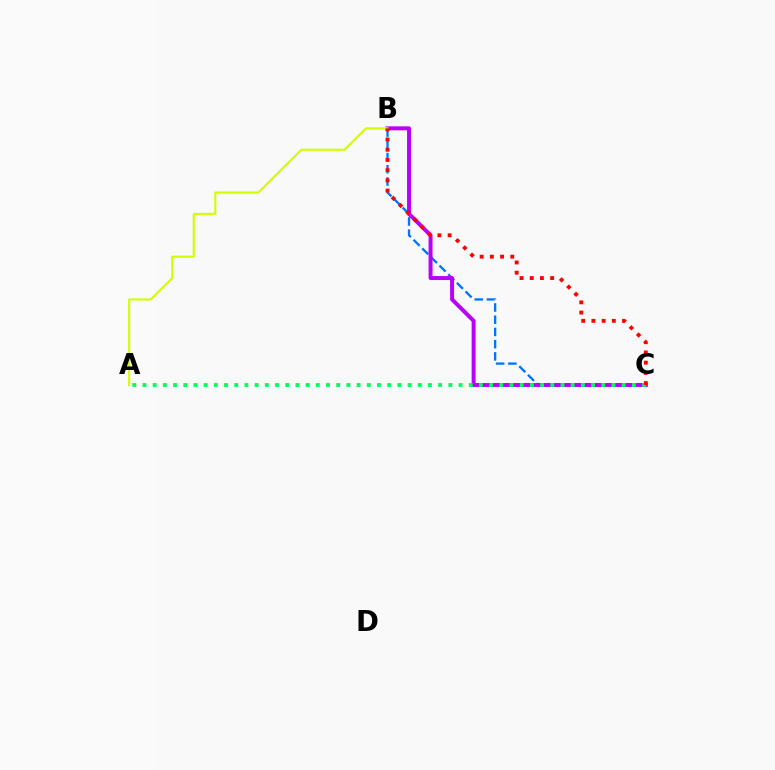{('B', 'C'): [{'color': '#0074ff', 'line_style': 'dashed', 'thickness': 1.66}, {'color': '#b900ff', 'line_style': 'solid', 'thickness': 2.85}, {'color': '#ff0000', 'line_style': 'dotted', 'thickness': 2.77}], ('A', 'C'): [{'color': '#00ff5c', 'line_style': 'dotted', 'thickness': 2.77}], ('A', 'B'): [{'color': '#d1ff00', 'line_style': 'solid', 'thickness': 1.51}]}